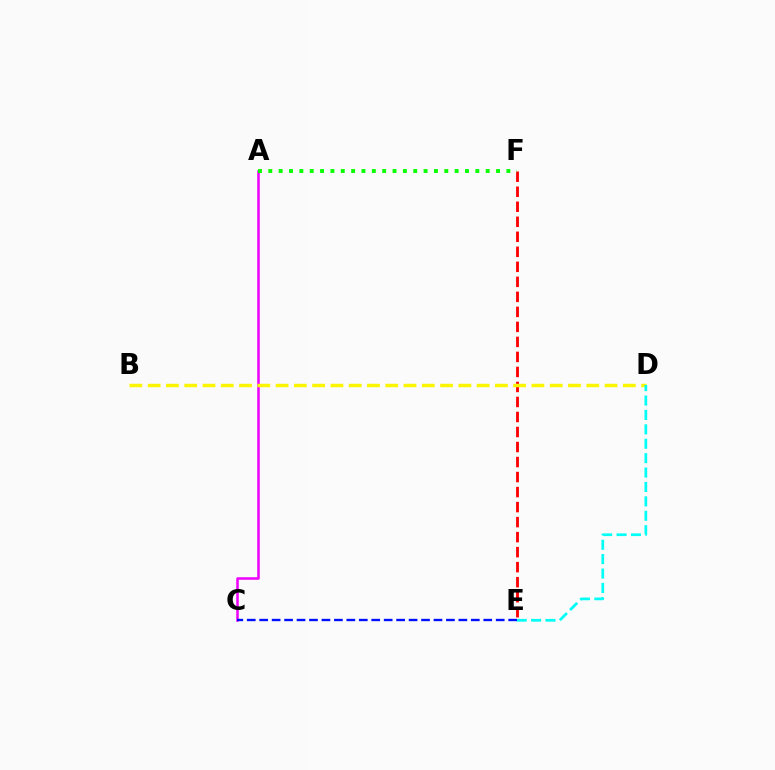{('E', 'F'): [{'color': '#ff0000', 'line_style': 'dashed', 'thickness': 2.04}], ('A', 'C'): [{'color': '#ee00ff', 'line_style': 'solid', 'thickness': 1.82}], ('A', 'F'): [{'color': '#08ff00', 'line_style': 'dotted', 'thickness': 2.81}], ('B', 'D'): [{'color': '#fcf500', 'line_style': 'dashed', 'thickness': 2.48}], ('D', 'E'): [{'color': '#00fff6', 'line_style': 'dashed', 'thickness': 1.96}], ('C', 'E'): [{'color': '#0010ff', 'line_style': 'dashed', 'thickness': 1.69}]}